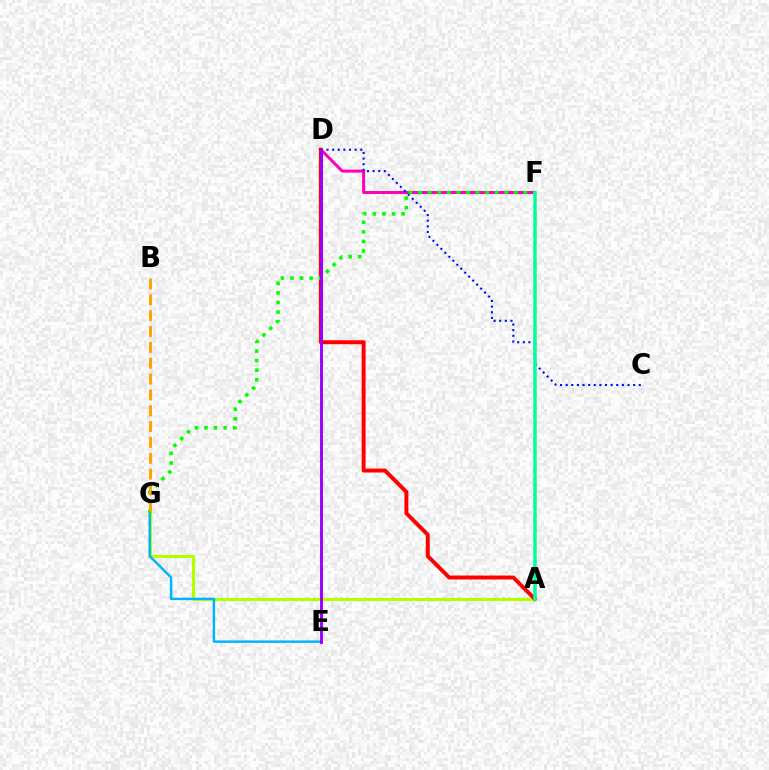{('D', 'F'): [{'color': '#ff00bd', 'line_style': 'solid', 'thickness': 2.15}], ('A', 'G'): [{'color': '#b3ff00', 'line_style': 'solid', 'thickness': 2.24}], ('A', 'D'): [{'color': '#ff0000', 'line_style': 'solid', 'thickness': 2.83}], ('C', 'D'): [{'color': '#0010ff', 'line_style': 'dotted', 'thickness': 1.53}], ('E', 'G'): [{'color': '#00b5ff', 'line_style': 'solid', 'thickness': 1.77}], ('F', 'G'): [{'color': '#08ff00', 'line_style': 'dotted', 'thickness': 2.6}], ('A', 'F'): [{'color': '#00ff9d', 'line_style': 'solid', 'thickness': 2.52}], ('D', 'E'): [{'color': '#9b00ff', 'line_style': 'solid', 'thickness': 2.1}], ('B', 'G'): [{'color': '#ffa500', 'line_style': 'dashed', 'thickness': 2.15}]}